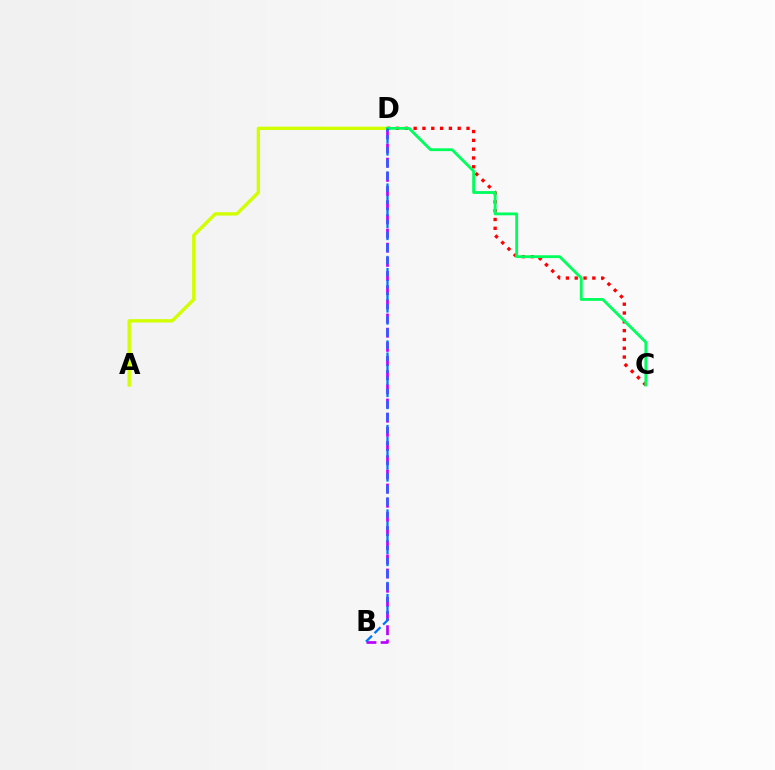{('A', 'D'): [{'color': '#d1ff00', 'line_style': 'solid', 'thickness': 2.4}], ('C', 'D'): [{'color': '#ff0000', 'line_style': 'dotted', 'thickness': 2.39}, {'color': '#00ff5c', 'line_style': 'solid', 'thickness': 2.03}], ('B', 'D'): [{'color': '#b900ff', 'line_style': 'dashed', 'thickness': 1.92}, {'color': '#0074ff', 'line_style': 'dashed', 'thickness': 1.64}]}